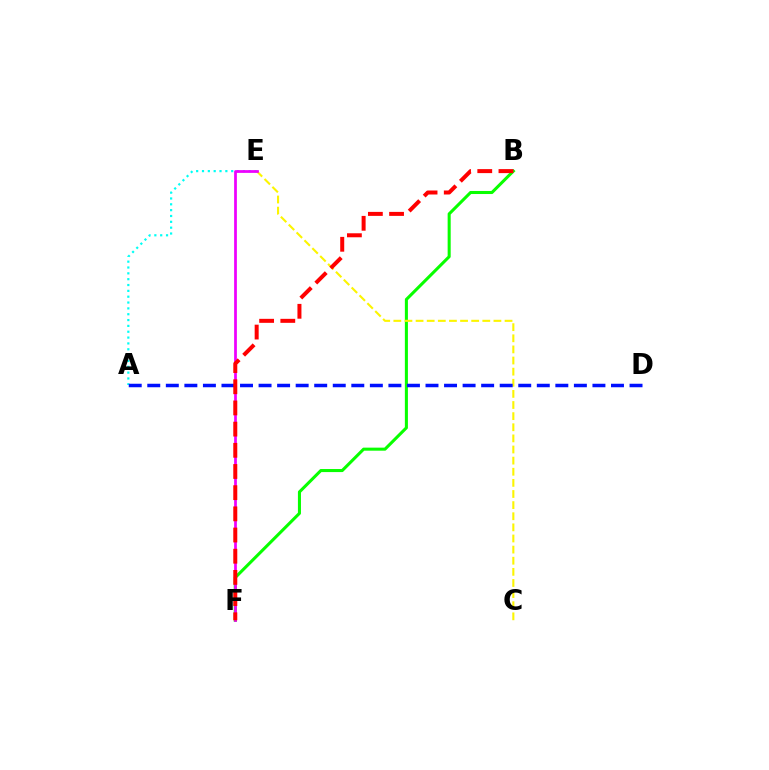{('A', 'E'): [{'color': '#00fff6', 'line_style': 'dotted', 'thickness': 1.59}], ('B', 'F'): [{'color': '#08ff00', 'line_style': 'solid', 'thickness': 2.2}, {'color': '#ff0000', 'line_style': 'dashed', 'thickness': 2.88}], ('C', 'E'): [{'color': '#fcf500', 'line_style': 'dashed', 'thickness': 1.51}], ('E', 'F'): [{'color': '#ee00ff', 'line_style': 'solid', 'thickness': 1.98}], ('A', 'D'): [{'color': '#0010ff', 'line_style': 'dashed', 'thickness': 2.52}]}